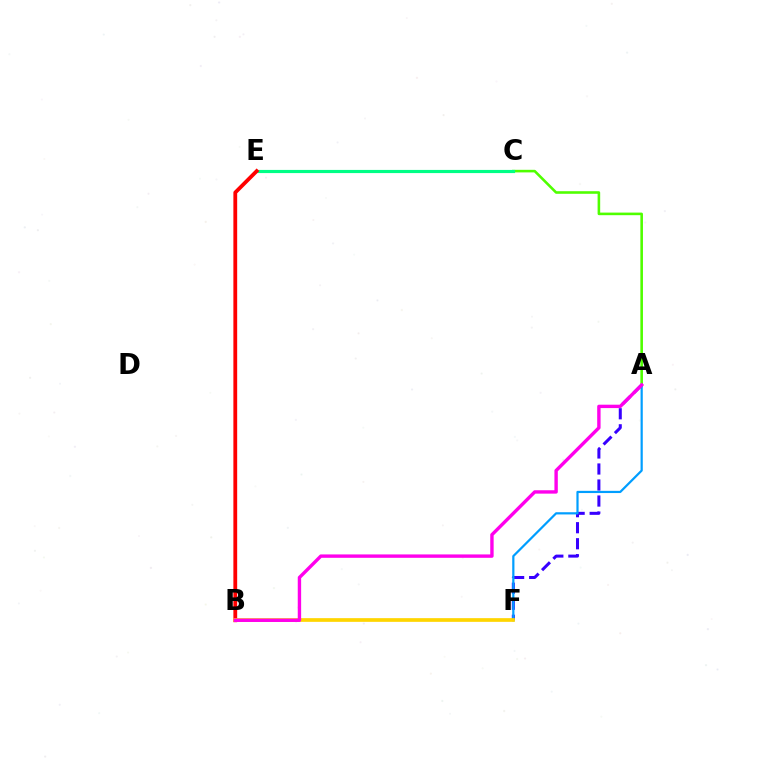{('A', 'C'): [{'color': '#4fff00', 'line_style': 'solid', 'thickness': 1.86}], ('A', 'F'): [{'color': '#3700ff', 'line_style': 'dashed', 'thickness': 2.18}, {'color': '#009eff', 'line_style': 'solid', 'thickness': 1.59}], ('C', 'E'): [{'color': '#00ff86', 'line_style': 'solid', 'thickness': 2.28}], ('B', 'E'): [{'color': '#ff0000', 'line_style': 'solid', 'thickness': 2.73}], ('B', 'F'): [{'color': '#ffd500', 'line_style': 'solid', 'thickness': 2.66}], ('A', 'B'): [{'color': '#ff00ed', 'line_style': 'solid', 'thickness': 2.44}]}